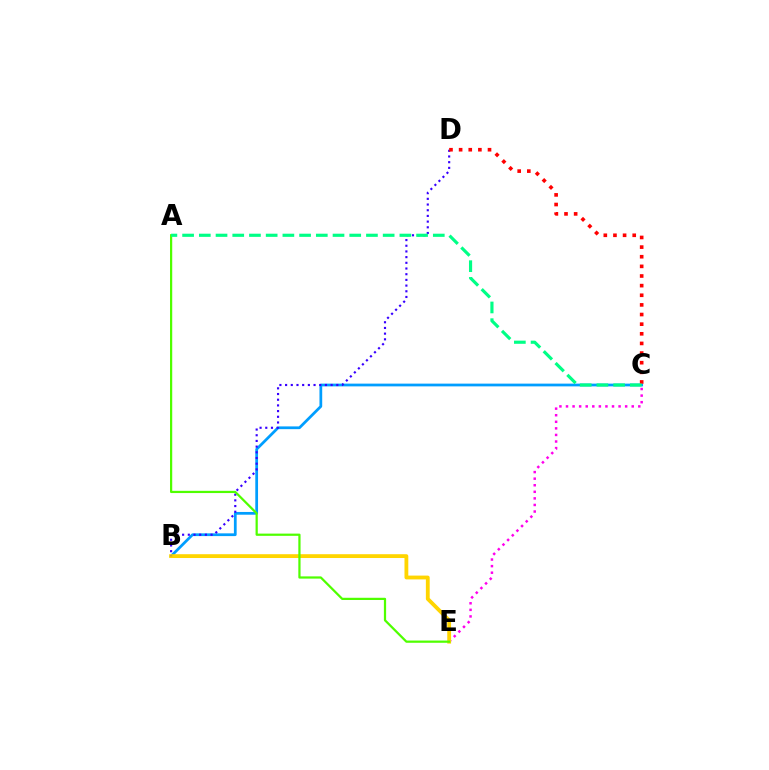{('B', 'C'): [{'color': '#009eff', 'line_style': 'solid', 'thickness': 1.98}], ('C', 'E'): [{'color': '#ff00ed', 'line_style': 'dotted', 'thickness': 1.79}], ('B', 'E'): [{'color': '#ffd500', 'line_style': 'solid', 'thickness': 2.75}], ('B', 'D'): [{'color': '#3700ff', 'line_style': 'dotted', 'thickness': 1.55}], ('C', 'D'): [{'color': '#ff0000', 'line_style': 'dotted', 'thickness': 2.62}], ('A', 'E'): [{'color': '#4fff00', 'line_style': 'solid', 'thickness': 1.61}], ('A', 'C'): [{'color': '#00ff86', 'line_style': 'dashed', 'thickness': 2.27}]}